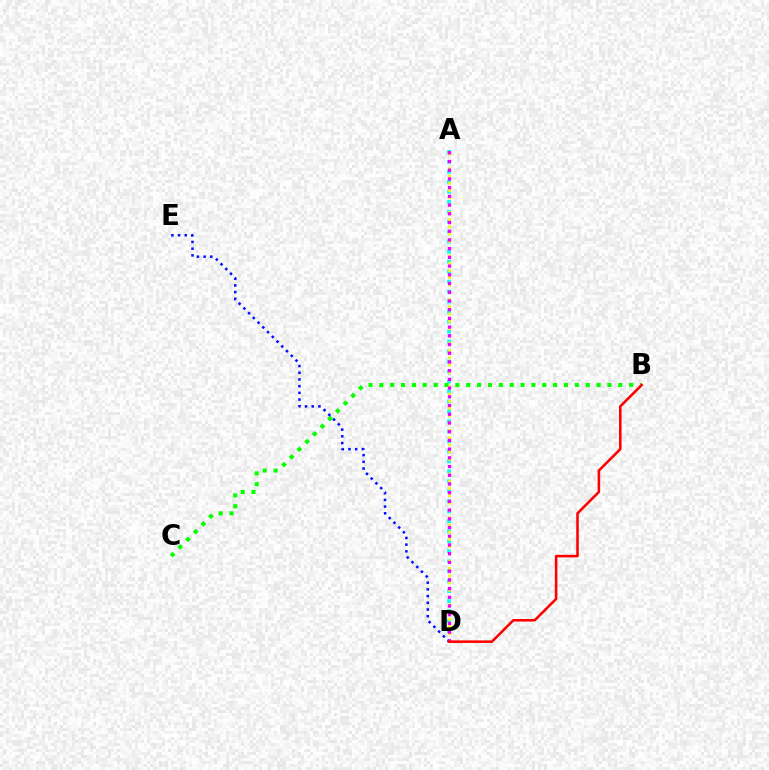{('A', 'D'): [{'color': '#00fff6', 'line_style': 'dotted', 'thickness': 2.71}, {'color': '#fcf500', 'line_style': 'dotted', 'thickness': 1.97}, {'color': '#ee00ff', 'line_style': 'dotted', 'thickness': 2.37}], ('B', 'C'): [{'color': '#08ff00', 'line_style': 'dotted', 'thickness': 2.95}], ('D', 'E'): [{'color': '#0010ff', 'line_style': 'dotted', 'thickness': 1.82}], ('B', 'D'): [{'color': '#ff0000', 'line_style': 'solid', 'thickness': 1.84}]}